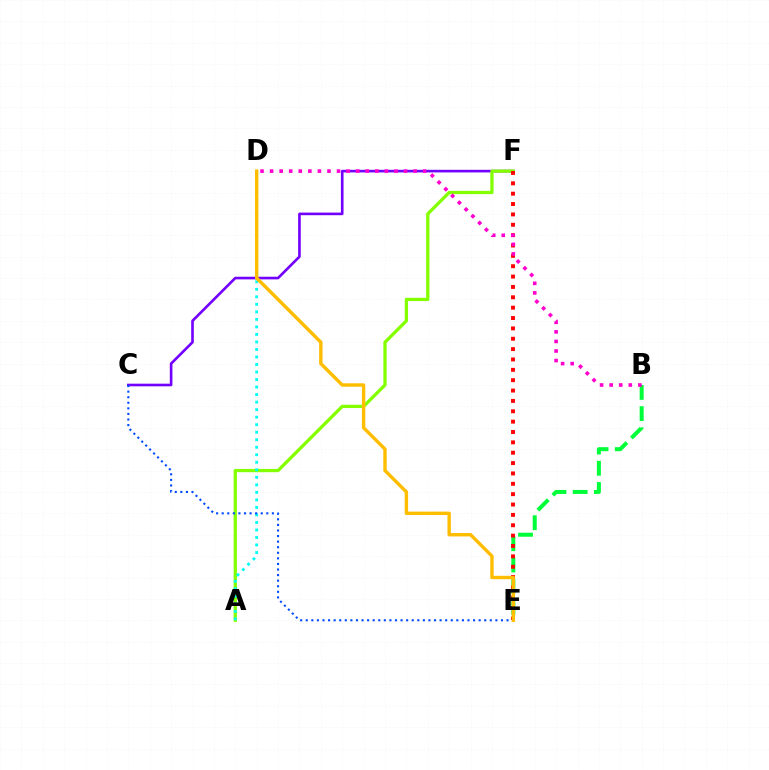{('B', 'E'): [{'color': '#00ff39', 'line_style': 'dashed', 'thickness': 2.88}], ('C', 'F'): [{'color': '#7200ff', 'line_style': 'solid', 'thickness': 1.89}], ('A', 'F'): [{'color': '#84ff00', 'line_style': 'solid', 'thickness': 2.35}], ('A', 'D'): [{'color': '#00fff6', 'line_style': 'dotted', 'thickness': 2.04}], ('E', 'F'): [{'color': '#ff0000', 'line_style': 'dotted', 'thickness': 2.82}], ('C', 'E'): [{'color': '#004bff', 'line_style': 'dotted', 'thickness': 1.52}], ('B', 'D'): [{'color': '#ff00cf', 'line_style': 'dotted', 'thickness': 2.6}], ('D', 'E'): [{'color': '#ffbd00', 'line_style': 'solid', 'thickness': 2.45}]}